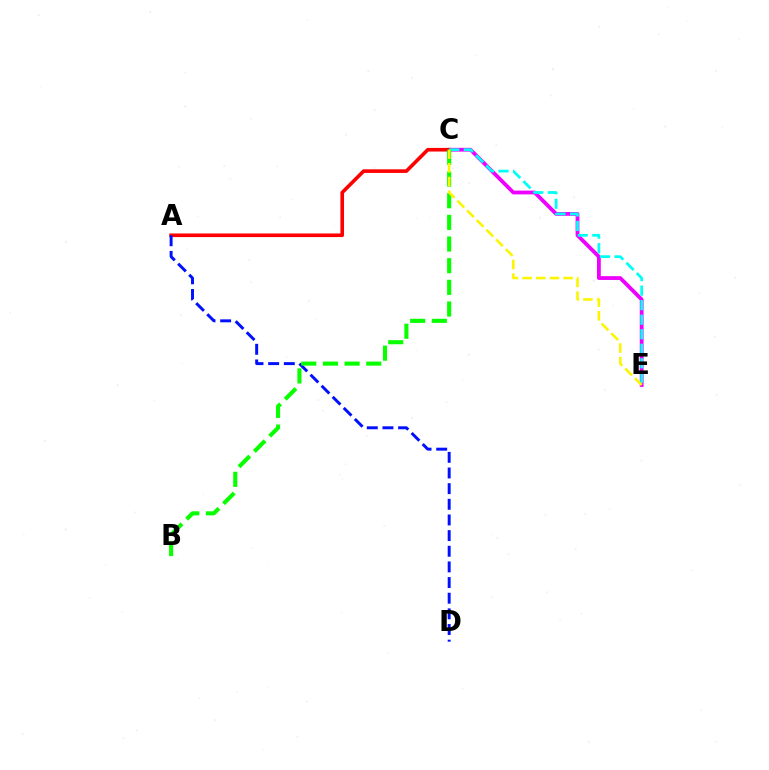{('C', 'E'): [{'color': '#ee00ff', 'line_style': 'solid', 'thickness': 2.73}, {'color': '#00fff6', 'line_style': 'dashed', 'thickness': 1.97}, {'color': '#fcf500', 'line_style': 'dashed', 'thickness': 1.86}], ('A', 'C'): [{'color': '#ff0000', 'line_style': 'solid', 'thickness': 2.6}], ('A', 'D'): [{'color': '#0010ff', 'line_style': 'dashed', 'thickness': 2.13}], ('B', 'C'): [{'color': '#08ff00', 'line_style': 'dashed', 'thickness': 2.94}]}